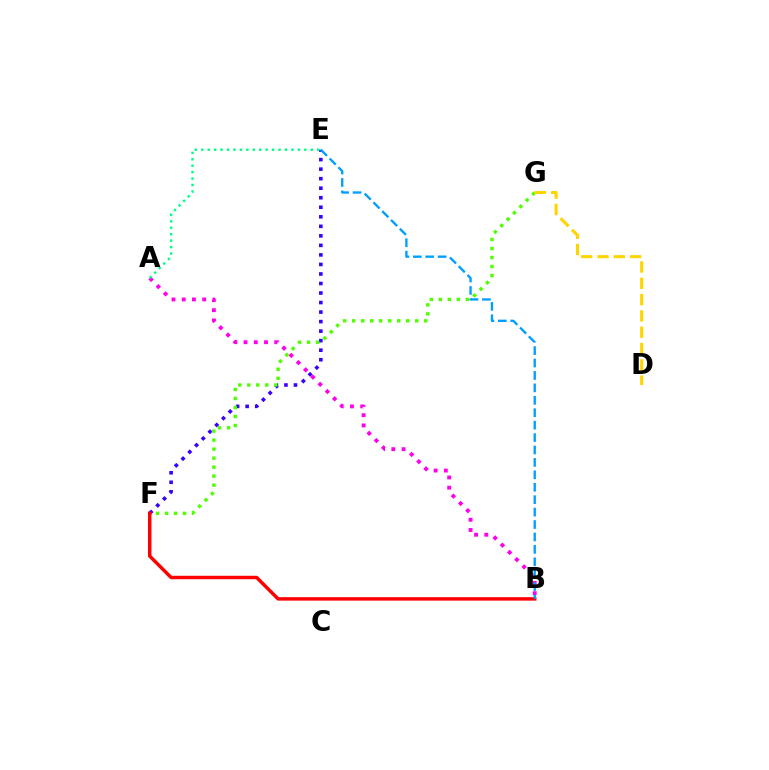{('E', 'F'): [{'color': '#3700ff', 'line_style': 'dotted', 'thickness': 2.59}], ('F', 'G'): [{'color': '#4fff00', 'line_style': 'dotted', 'thickness': 2.45}], ('A', 'B'): [{'color': '#ff00ed', 'line_style': 'dotted', 'thickness': 2.78}], ('B', 'F'): [{'color': '#ff0000', 'line_style': 'solid', 'thickness': 2.49}], ('B', 'E'): [{'color': '#009eff', 'line_style': 'dashed', 'thickness': 1.69}], ('D', 'G'): [{'color': '#ffd500', 'line_style': 'dashed', 'thickness': 2.22}], ('A', 'E'): [{'color': '#00ff86', 'line_style': 'dotted', 'thickness': 1.75}]}